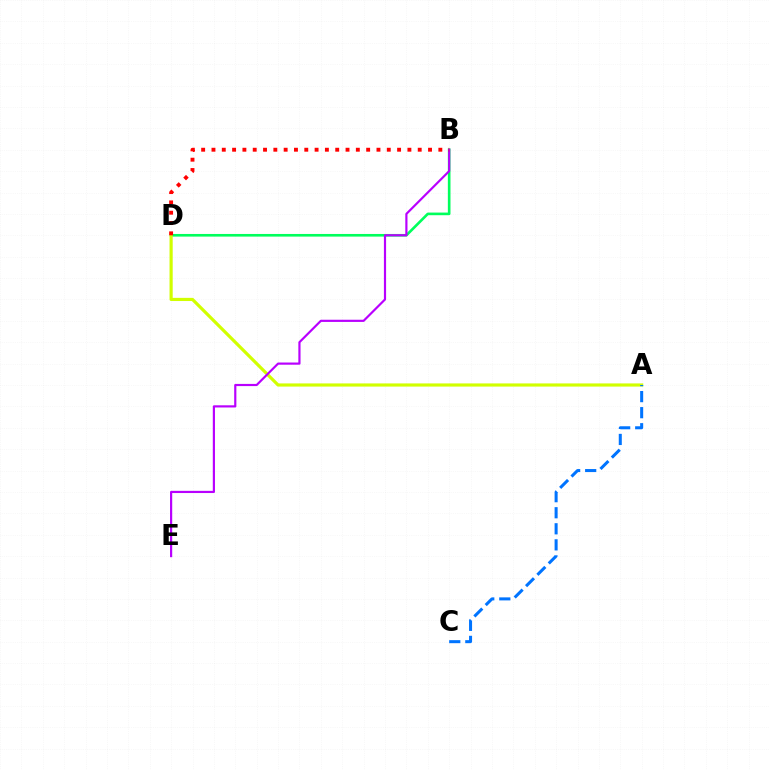{('B', 'D'): [{'color': '#00ff5c', 'line_style': 'solid', 'thickness': 1.9}, {'color': '#ff0000', 'line_style': 'dotted', 'thickness': 2.8}], ('A', 'D'): [{'color': '#d1ff00', 'line_style': 'solid', 'thickness': 2.28}], ('A', 'C'): [{'color': '#0074ff', 'line_style': 'dashed', 'thickness': 2.18}], ('B', 'E'): [{'color': '#b900ff', 'line_style': 'solid', 'thickness': 1.57}]}